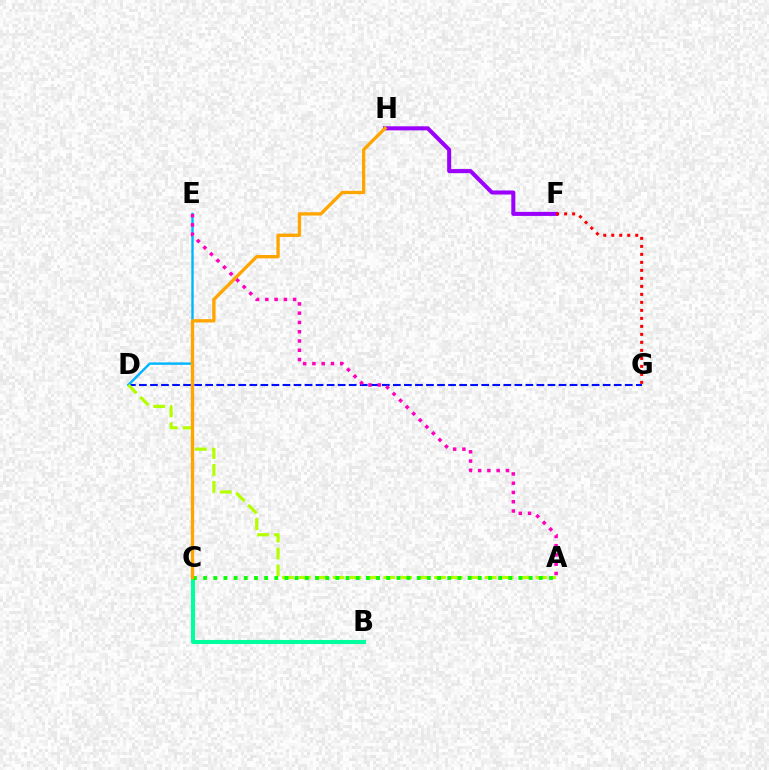{('D', 'G'): [{'color': '#0010ff', 'line_style': 'dashed', 'thickness': 1.5}], ('B', 'C'): [{'color': '#00ff9d', 'line_style': 'solid', 'thickness': 2.93}], ('D', 'E'): [{'color': '#00b5ff', 'line_style': 'solid', 'thickness': 1.73}], ('F', 'H'): [{'color': '#9b00ff', 'line_style': 'solid', 'thickness': 2.91}], ('A', 'D'): [{'color': '#b3ff00', 'line_style': 'dashed', 'thickness': 2.3}], ('A', 'C'): [{'color': '#08ff00', 'line_style': 'dotted', 'thickness': 2.76}], ('C', 'H'): [{'color': '#ffa500', 'line_style': 'solid', 'thickness': 2.39}], ('F', 'G'): [{'color': '#ff0000', 'line_style': 'dotted', 'thickness': 2.17}], ('A', 'E'): [{'color': '#ff00bd', 'line_style': 'dotted', 'thickness': 2.52}]}